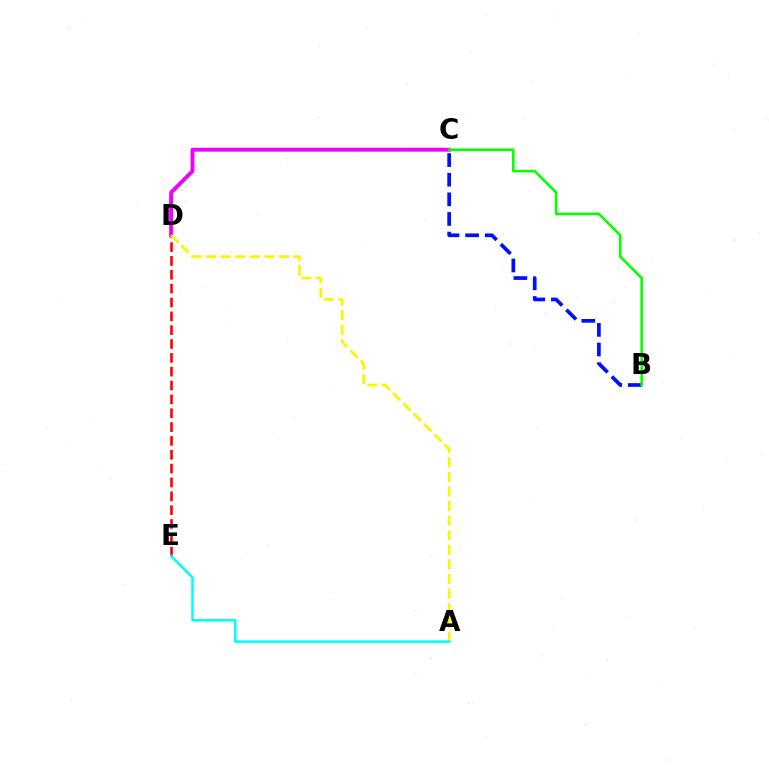{('D', 'E'): [{'color': '#ff0000', 'line_style': 'dashed', 'thickness': 1.88}], ('B', 'C'): [{'color': '#0010ff', 'line_style': 'dashed', 'thickness': 2.67}, {'color': '#08ff00', 'line_style': 'solid', 'thickness': 1.88}], ('C', 'D'): [{'color': '#ee00ff', 'line_style': 'solid', 'thickness': 2.8}], ('A', 'D'): [{'color': '#fcf500', 'line_style': 'dashed', 'thickness': 1.98}], ('A', 'E'): [{'color': '#00fff6', 'line_style': 'solid', 'thickness': 1.82}]}